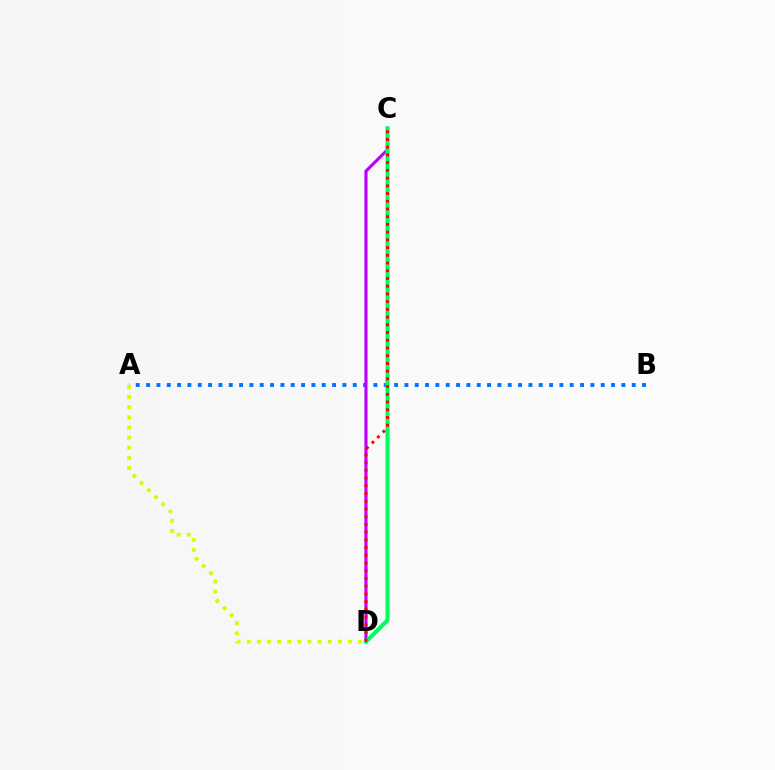{('A', 'B'): [{'color': '#0074ff', 'line_style': 'dotted', 'thickness': 2.81}], ('C', 'D'): [{'color': '#b900ff', 'line_style': 'solid', 'thickness': 2.24}, {'color': '#00ff5c', 'line_style': 'solid', 'thickness': 2.96}, {'color': '#ff0000', 'line_style': 'dotted', 'thickness': 2.1}], ('A', 'D'): [{'color': '#d1ff00', 'line_style': 'dotted', 'thickness': 2.75}]}